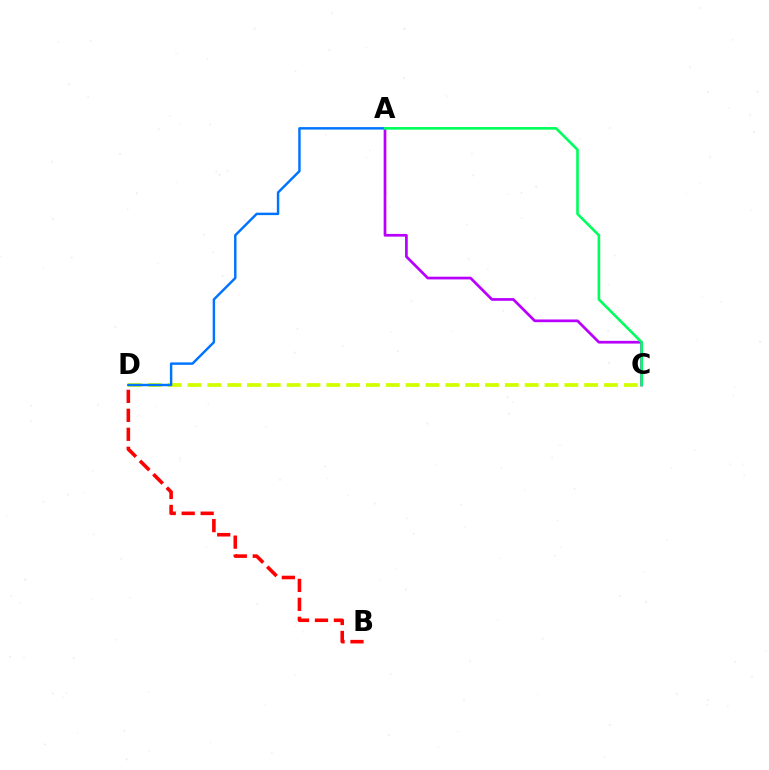{('A', 'C'): [{'color': '#b900ff', 'line_style': 'solid', 'thickness': 1.95}, {'color': '#00ff5c', 'line_style': 'solid', 'thickness': 1.89}], ('C', 'D'): [{'color': '#d1ff00', 'line_style': 'dashed', 'thickness': 2.69}], ('A', 'D'): [{'color': '#0074ff', 'line_style': 'solid', 'thickness': 1.76}], ('B', 'D'): [{'color': '#ff0000', 'line_style': 'dashed', 'thickness': 2.58}]}